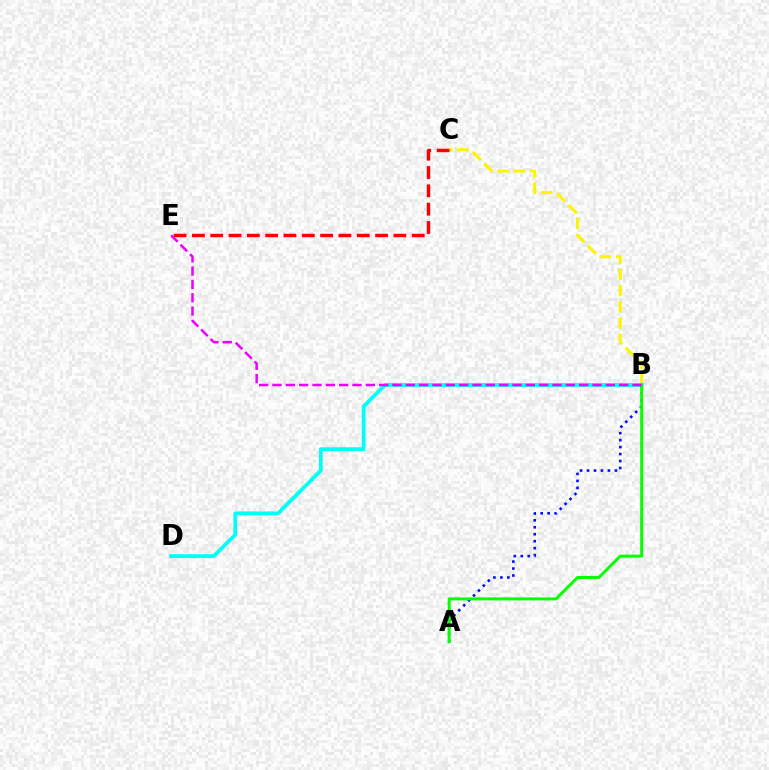{('B', 'C'): [{'color': '#fcf500', 'line_style': 'dashed', 'thickness': 2.21}], ('B', 'D'): [{'color': '#00fff6', 'line_style': 'solid', 'thickness': 2.73}], ('A', 'B'): [{'color': '#0010ff', 'line_style': 'dotted', 'thickness': 1.89}, {'color': '#08ff00', 'line_style': 'solid', 'thickness': 2.16}], ('C', 'E'): [{'color': '#ff0000', 'line_style': 'dashed', 'thickness': 2.49}], ('B', 'E'): [{'color': '#ee00ff', 'line_style': 'dashed', 'thickness': 1.81}]}